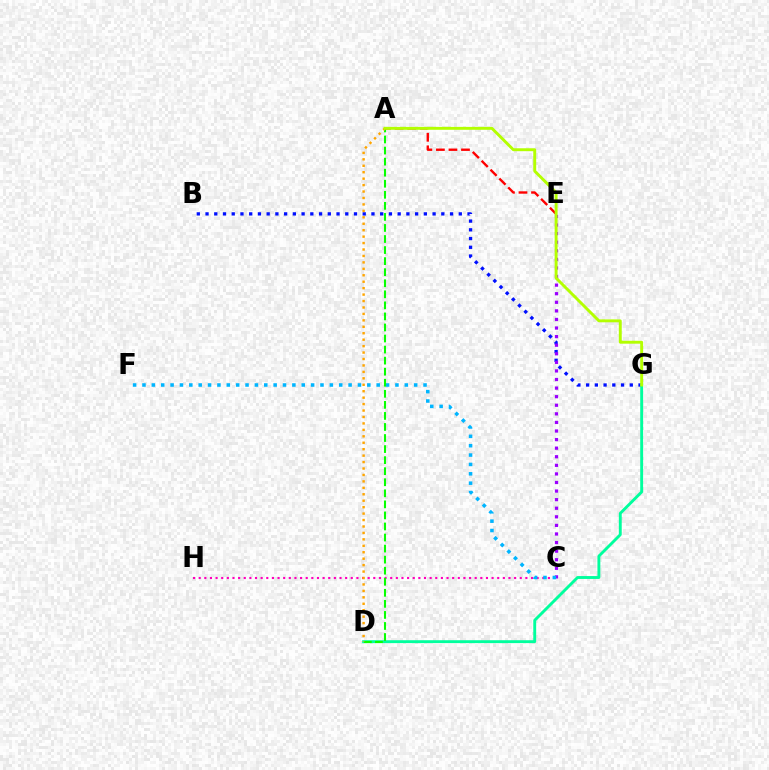{('C', 'H'): [{'color': '#ff00bd', 'line_style': 'dotted', 'thickness': 1.53}], ('B', 'G'): [{'color': '#0010ff', 'line_style': 'dotted', 'thickness': 2.37}], ('D', 'G'): [{'color': '#00ff9d', 'line_style': 'solid', 'thickness': 2.08}], ('C', 'E'): [{'color': '#9b00ff', 'line_style': 'dotted', 'thickness': 2.33}], ('C', 'F'): [{'color': '#00b5ff', 'line_style': 'dotted', 'thickness': 2.55}], ('A', 'D'): [{'color': '#08ff00', 'line_style': 'dashed', 'thickness': 1.5}, {'color': '#ffa500', 'line_style': 'dotted', 'thickness': 1.75}], ('A', 'E'): [{'color': '#ff0000', 'line_style': 'dashed', 'thickness': 1.7}], ('A', 'G'): [{'color': '#b3ff00', 'line_style': 'solid', 'thickness': 2.1}]}